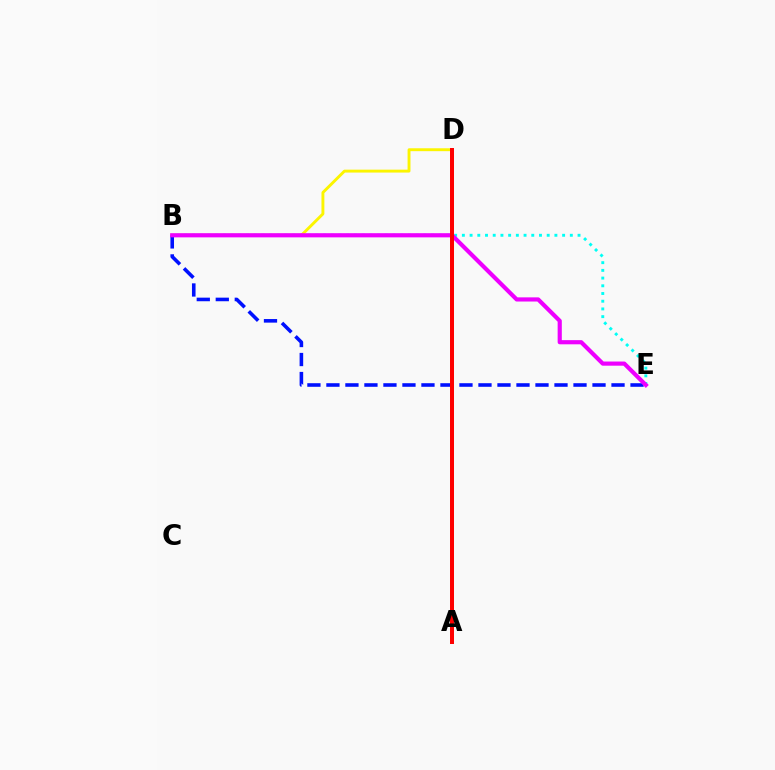{('A', 'D'): [{'color': '#08ff00', 'line_style': 'solid', 'thickness': 2.11}, {'color': '#ff0000', 'line_style': 'solid', 'thickness': 2.87}], ('B', 'E'): [{'color': '#0010ff', 'line_style': 'dashed', 'thickness': 2.58}, {'color': '#00fff6', 'line_style': 'dotted', 'thickness': 2.1}, {'color': '#ee00ff', 'line_style': 'solid', 'thickness': 3.0}], ('B', 'D'): [{'color': '#fcf500', 'line_style': 'solid', 'thickness': 2.09}]}